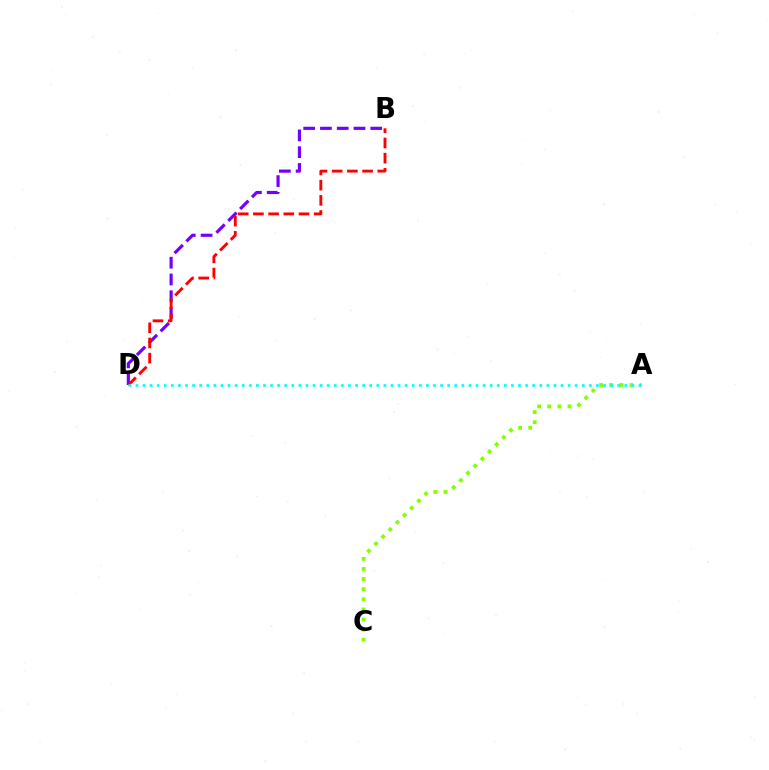{('A', 'C'): [{'color': '#84ff00', 'line_style': 'dotted', 'thickness': 2.75}], ('B', 'D'): [{'color': '#7200ff', 'line_style': 'dashed', 'thickness': 2.28}, {'color': '#ff0000', 'line_style': 'dashed', 'thickness': 2.06}], ('A', 'D'): [{'color': '#00fff6', 'line_style': 'dotted', 'thickness': 1.92}]}